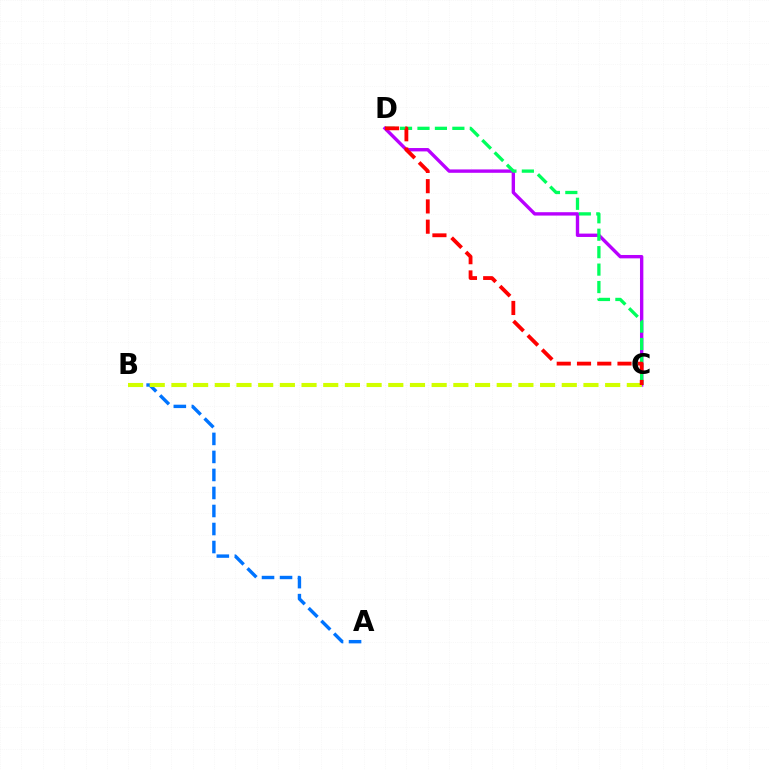{('A', 'B'): [{'color': '#0074ff', 'line_style': 'dashed', 'thickness': 2.45}], ('C', 'D'): [{'color': '#b900ff', 'line_style': 'solid', 'thickness': 2.43}, {'color': '#00ff5c', 'line_style': 'dashed', 'thickness': 2.37}, {'color': '#ff0000', 'line_style': 'dashed', 'thickness': 2.75}], ('B', 'C'): [{'color': '#d1ff00', 'line_style': 'dashed', 'thickness': 2.95}]}